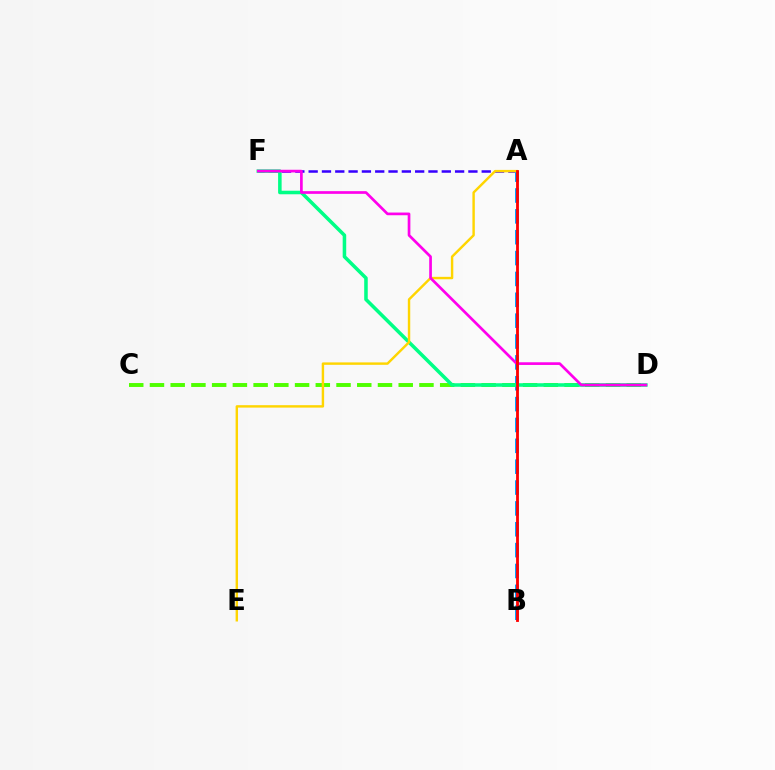{('C', 'D'): [{'color': '#4fff00', 'line_style': 'dashed', 'thickness': 2.82}], ('A', 'F'): [{'color': '#3700ff', 'line_style': 'dashed', 'thickness': 1.81}], ('A', 'B'): [{'color': '#009eff', 'line_style': 'dashed', 'thickness': 2.83}, {'color': '#ff0000', 'line_style': 'solid', 'thickness': 2.04}], ('D', 'F'): [{'color': '#00ff86', 'line_style': 'solid', 'thickness': 2.55}, {'color': '#ff00ed', 'line_style': 'solid', 'thickness': 1.94}], ('A', 'E'): [{'color': '#ffd500', 'line_style': 'solid', 'thickness': 1.75}]}